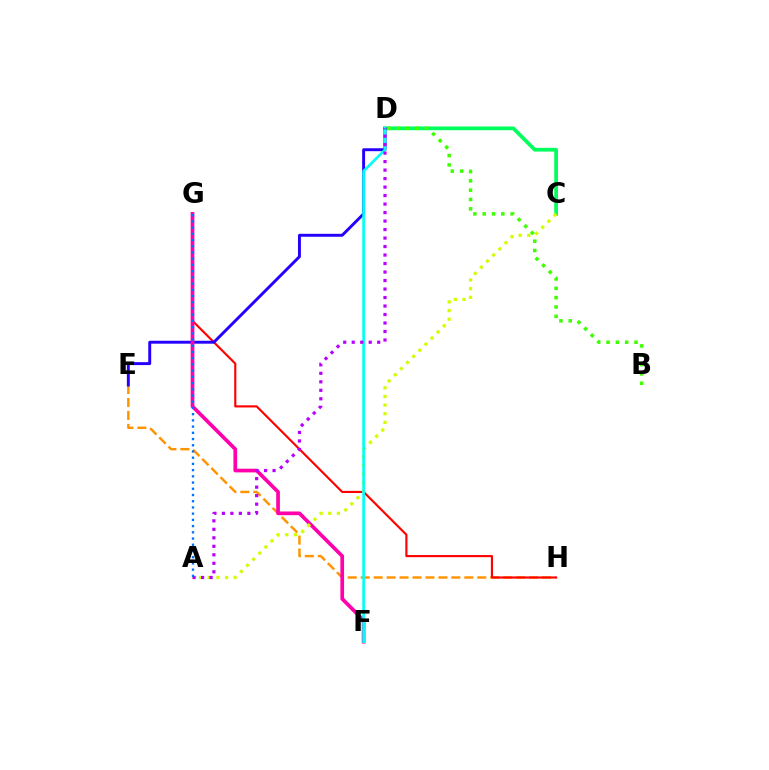{('C', 'D'): [{'color': '#00ff5c', 'line_style': 'solid', 'thickness': 2.69}], ('E', 'H'): [{'color': '#ff9400', 'line_style': 'dashed', 'thickness': 1.76}], ('G', 'H'): [{'color': '#ff0000', 'line_style': 'solid', 'thickness': 1.54}], ('D', 'E'): [{'color': '#2500ff', 'line_style': 'solid', 'thickness': 2.11}], ('B', 'D'): [{'color': '#3dff00', 'line_style': 'dotted', 'thickness': 2.54}], ('F', 'G'): [{'color': '#ff00ac', 'line_style': 'solid', 'thickness': 2.66}], ('A', 'C'): [{'color': '#d1ff00', 'line_style': 'dotted', 'thickness': 2.35}], ('D', 'F'): [{'color': '#00fff6', 'line_style': 'solid', 'thickness': 1.91}], ('A', 'D'): [{'color': '#b900ff', 'line_style': 'dotted', 'thickness': 2.31}], ('A', 'G'): [{'color': '#0074ff', 'line_style': 'dotted', 'thickness': 1.69}]}